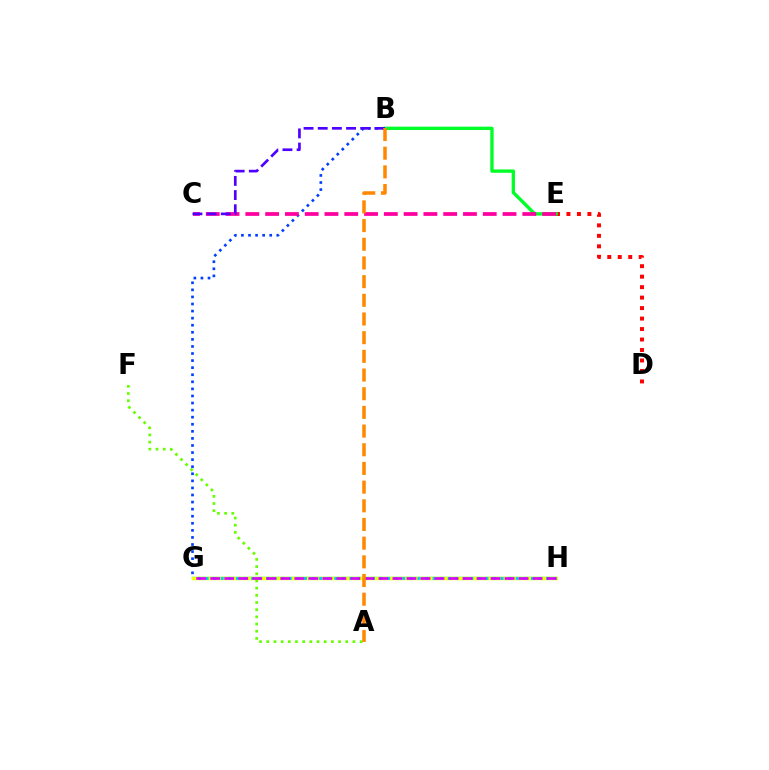{('G', 'H'): [{'color': '#00ffaf', 'line_style': 'solid', 'thickness': 1.74}, {'color': '#eeff00', 'line_style': 'solid', 'thickness': 2.5}, {'color': '#00c7ff', 'line_style': 'dotted', 'thickness': 2.06}, {'color': '#d600ff', 'line_style': 'dashed', 'thickness': 1.9}], ('D', 'E'): [{'color': '#ff0000', 'line_style': 'dotted', 'thickness': 2.85}], ('A', 'F'): [{'color': '#66ff00', 'line_style': 'dotted', 'thickness': 1.95}], ('B', 'E'): [{'color': '#00ff27', 'line_style': 'solid', 'thickness': 2.41}], ('B', 'G'): [{'color': '#003fff', 'line_style': 'dotted', 'thickness': 1.92}], ('C', 'E'): [{'color': '#ff00a0', 'line_style': 'dashed', 'thickness': 2.69}], ('B', 'C'): [{'color': '#4f00ff', 'line_style': 'dashed', 'thickness': 1.92}], ('A', 'B'): [{'color': '#ff8800', 'line_style': 'dashed', 'thickness': 2.54}]}